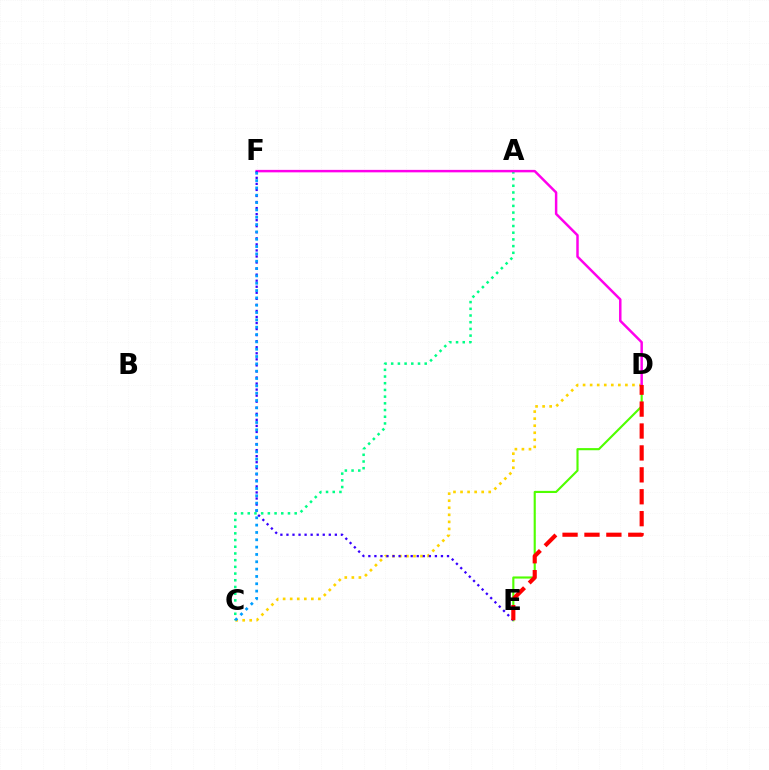{('D', 'E'): [{'color': '#4fff00', 'line_style': 'solid', 'thickness': 1.54}, {'color': '#ff0000', 'line_style': 'dashed', 'thickness': 2.98}], ('C', 'D'): [{'color': '#ffd500', 'line_style': 'dotted', 'thickness': 1.92}], ('A', 'C'): [{'color': '#00ff86', 'line_style': 'dotted', 'thickness': 1.82}], ('D', 'F'): [{'color': '#ff00ed', 'line_style': 'solid', 'thickness': 1.78}], ('E', 'F'): [{'color': '#3700ff', 'line_style': 'dotted', 'thickness': 1.64}], ('C', 'F'): [{'color': '#009eff', 'line_style': 'dotted', 'thickness': 1.99}]}